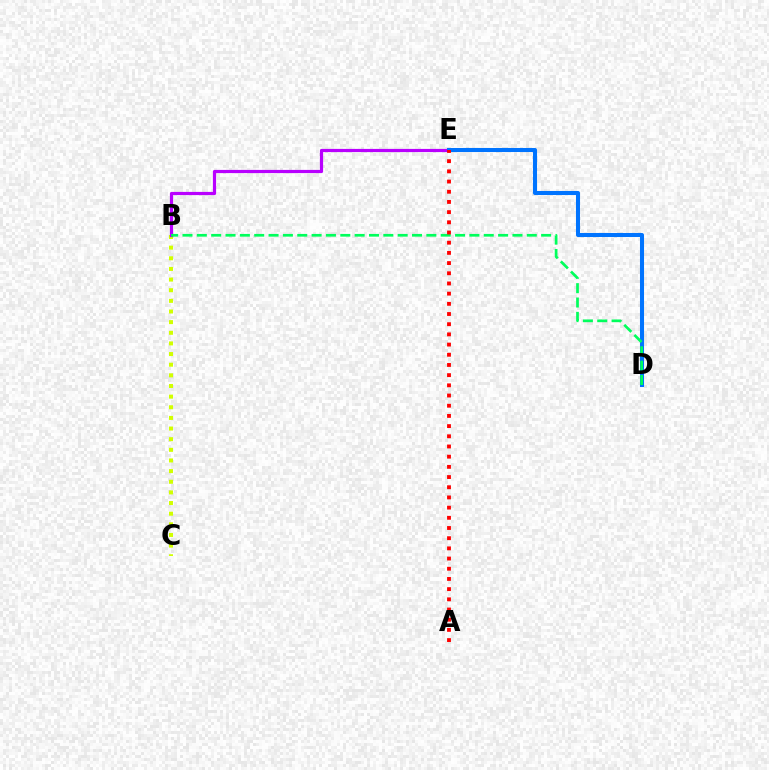{('B', 'C'): [{'color': '#d1ff00', 'line_style': 'dotted', 'thickness': 2.89}], ('B', 'E'): [{'color': '#b900ff', 'line_style': 'solid', 'thickness': 2.3}], ('D', 'E'): [{'color': '#0074ff', 'line_style': 'solid', 'thickness': 2.92}], ('B', 'D'): [{'color': '#00ff5c', 'line_style': 'dashed', 'thickness': 1.95}], ('A', 'E'): [{'color': '#ff0000', 'line_style': 'dotted', 'thickness': 2.77}]}